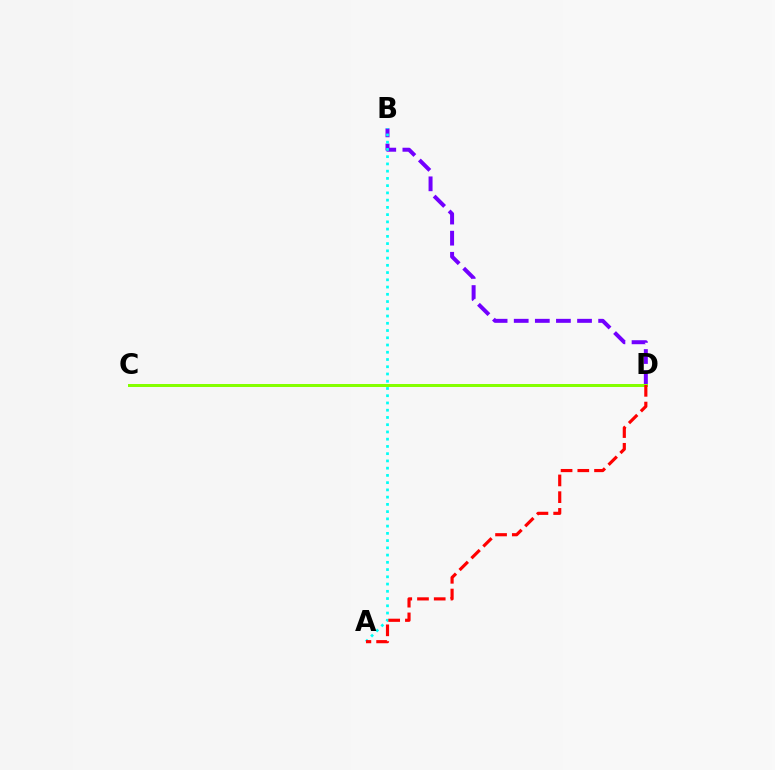{('B', 'D'): [{'color': '#7200ff', 'line_style': 'dashed', 'thickness': 2.87}], ('A', 'B'): [{'color': '#00fff6', 'line_style': 'dotted', 'thickness': 1.97}], ('C', 'D'): [{'color': '#84ff00', 'line_style': 'solid', 'thickness': 2.16}], ('A', 'D'): [{'color': '#ff0000', 'line_style': 'dashed', 'thickness': 2.27}]}